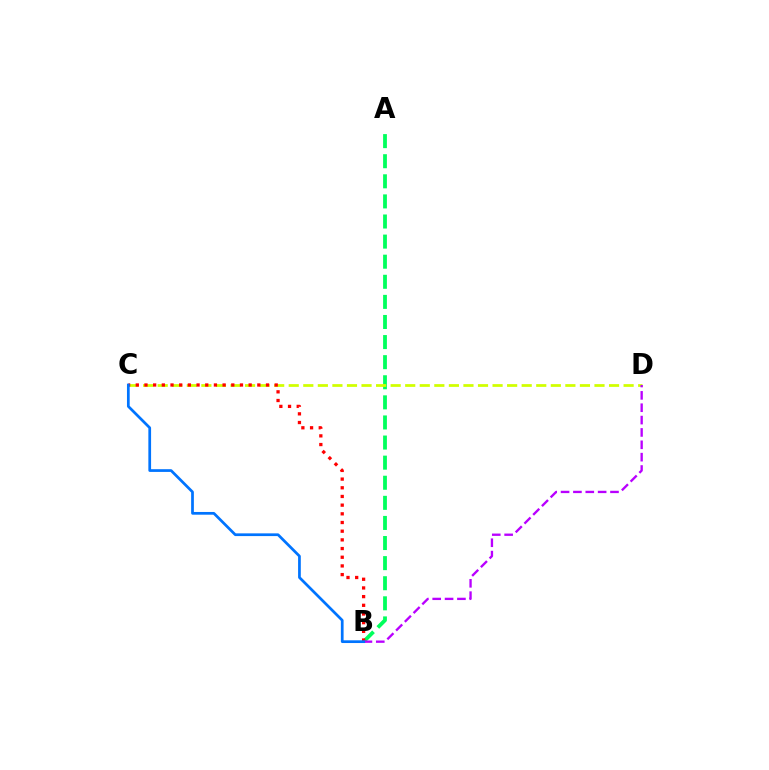{('A', 'B'): [{'color': '#00ff5c', 'line_style': 'dashed', 'thickness': 2.73}], ('C', 'D'): [{'color': '#d1ff00', 'line_style': 'dashed', 'thickness': 1.98}], ('B', 'C'): [{'color': '#ff0000', 'line_style': 'dotted', 'thickness': 2.36}, {'color': '#0074ff', 'line_style': 'solid', 'thickness': 1.96}], ('B', 'D'): [{'color': '#b900ff', 'line_style': 'dashed', 'thickness': 1.68}]}